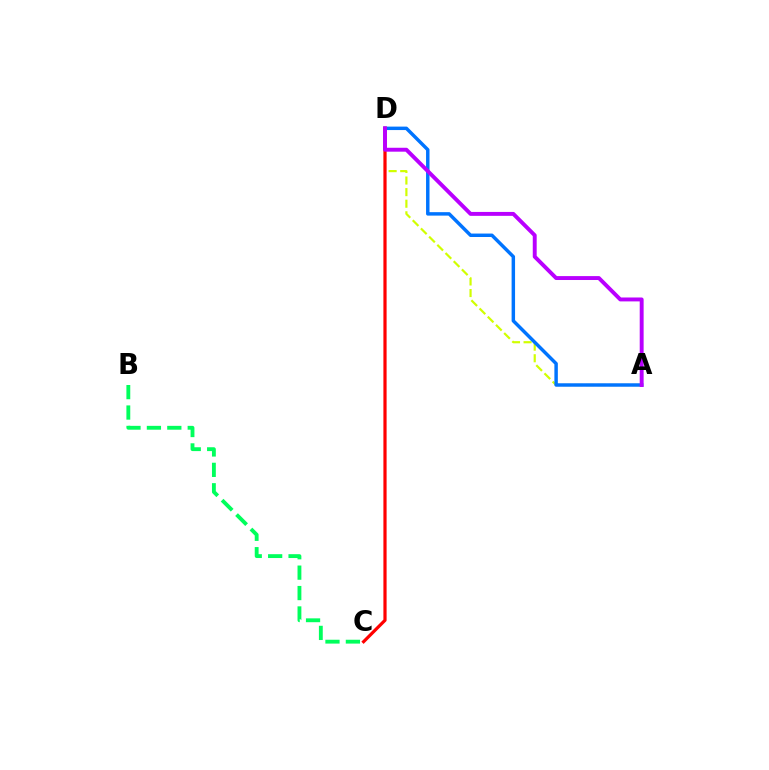{('A', 'D'): [{'color': '#d1ff00', 'line_style': 'dashed', 'thickness': 1.57}, {'color': '#0074ff', 'line_style': 'solid', 'thickness': 2.49}, {'color': '#b900ff', 'line_style': 'solid', 'thickness': 2.82}], ('C', 'D'): [{'color': '#ff0000', 'line_style': 'solid', 'thickness': 2.3}], ('B', 'C'): [{'color': '#00ff5c', 'line_style': 'dashed', 'thickness': 2.77}]}